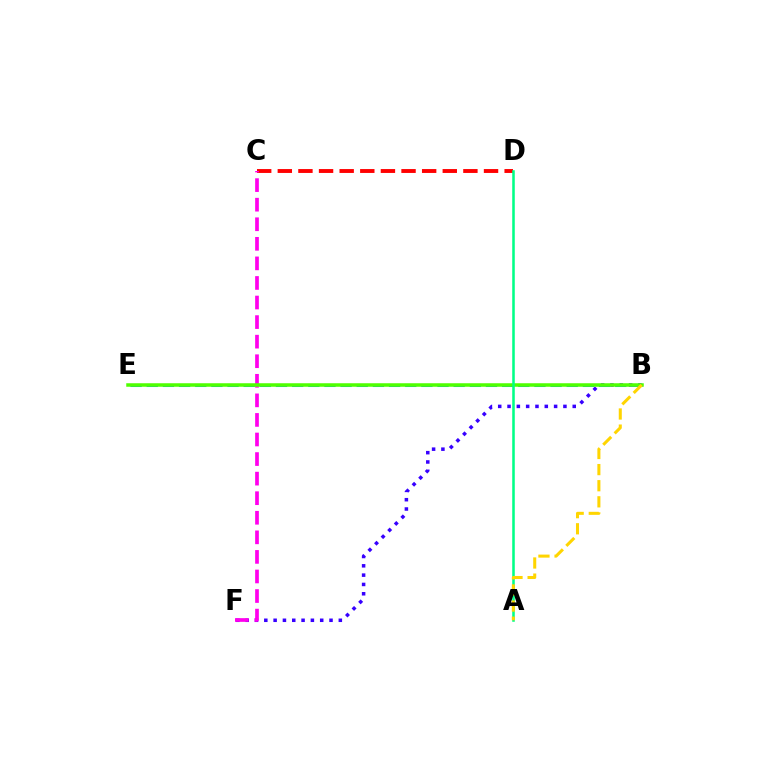{('B', 'F'): [{'color': '#3700ff', 'line_style': 'dotted', 'thickness': 2.53}], ('B', 'E'): [{'color': '#009eff', 'line_style': 'dashed', 'thickness': 2.19}, {'color': '#4fff00', 'line_style': 'solid', 'thickness': 2.53}], ('C', 'D'): [{'color': '#ff0000', 'line_style': 'dashed', 'thickness': 2.8}], ('C', 'F'): [{'color': '#ff00ed', 'line_style': 'dashed', 'thickness': 2.66}], ('A', 'D'): [{'color': '#00ff86', 'line_style': 'solid', 'thickness': 1.83}], ('A', 'B'): [{'color': '#ffd500', 'line_style': 'dashed', 'thickness': 2.19}]}